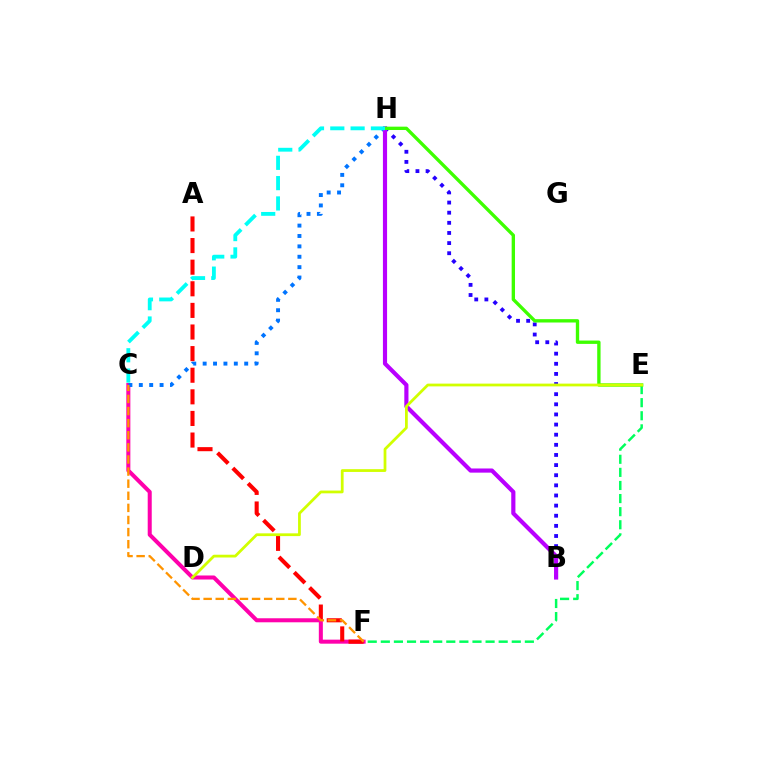{('C', 'F'): [{'color': '#ff00ac', 'line_style': 'solid', 'thickness': 2.9}, {'color': '#ff9400', 'line_style': 'dashed', 'thickness': 1.64}], ('E', 'F'): [{'color': '#00ff5c', 'line_style': 'dashed', 'thickness': 1.78}], ('B', 'H'): [{'color': '#2500ff', 'line_style': 'dotted', 'thickness': 2.75}, {'color': '#b900ff', 'line_style': 'solid', 'thickness': 2.99}], ('C', 'H'): [{'color': '#0074ff', 'line_style': 'dotted', 'thickness': 2.82}, {'color': '#00fff6', 'line_style': 'dashed', 'thickness': 2.76}], ('A', 'F'): [{'color': '#ff0000', 'line_style': 'dashed', 'thickness': 2.94}], ('E', 'H'): [{'color': '#3dff00', 'line_style': 'solid', 'thickness': 2.41}], ('D', 'E'): [{'color': '#d1ff00', 'line_style': 'solid', 'thickness': 1.99}]}